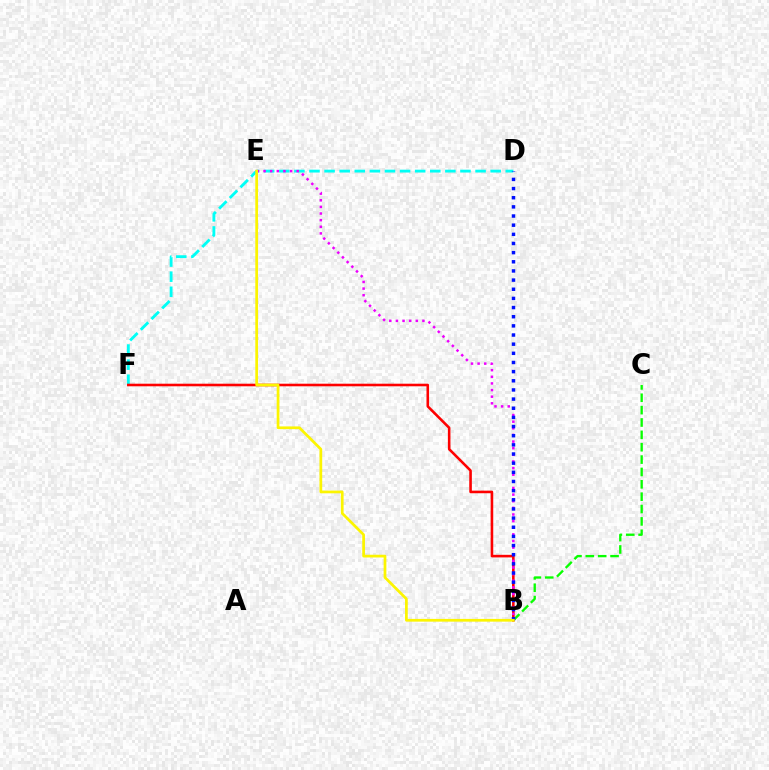{('D', 'F'): [{'color': '#00fff6', 'line_style': 'dashed', 'thickness': 2.05}], ('B', 'C'): [{'color': '#08ff00', 'line_style': 'dashed', 'thickness': 1.68}], ('B', 'F'): [{'color': '#ff0000', 'line_style': 'solid', 'thickness': 1.86}], ('B', 'E'): [{'color': '#ee00ff', 'line_style': 'dotted', 'thickness': 1.8}, {'color': '#fcf500', 'line_style': 'solid', 'thickness': 1.97}], ('B', 'D'): [{'color': '#0010ff', 'line_style': 'dotted', 'thickness': 2.49}]}